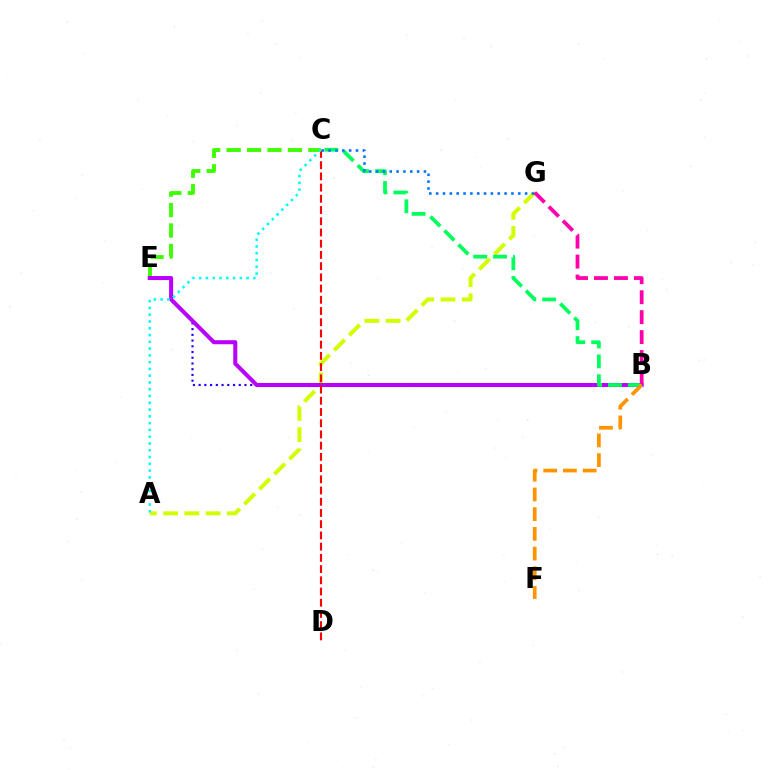{('C', 'E'): [{'color': '#3dff00', 'line_style': 'dashed', 'thickness': 2.78}], ('A', 'G'): [{'color': '#d1ff00', 'line_style': 'dashed', 'thickness': 2.89}], ('B', 'E'): [{'color': '#2500ff', 'line_style': 'dotted', 'thickness': 1.56}, {'color': '#b900ff', 'line_style': 'solid', 'thickness': 2.91}], ('B', 'C'): [{'color': '#00ff5c', 'line_style': 'dashed', 'thickness': 2.69}], ('B', 'G'): [{'color': '#ff00ac', 'line_style': 'dashed', 'thickness': 2.71}], ('B', 'F'): [{'color': '#ff9400', 'line_style': 'dashed', 'thickness': 2.68}], ('C', 'G'): [{'color': '#0074ff', 'line_style': 'dotted', 'thickness': 1.86}], ('C', 'D'): [{'color': '#ff0000', 'line_style': 'dashed', 'thickness': 1.52}], ('A', 'C'): [{'color': '#00fff6', 'line_style': 'dotted', 'thickness': 1.84}]}